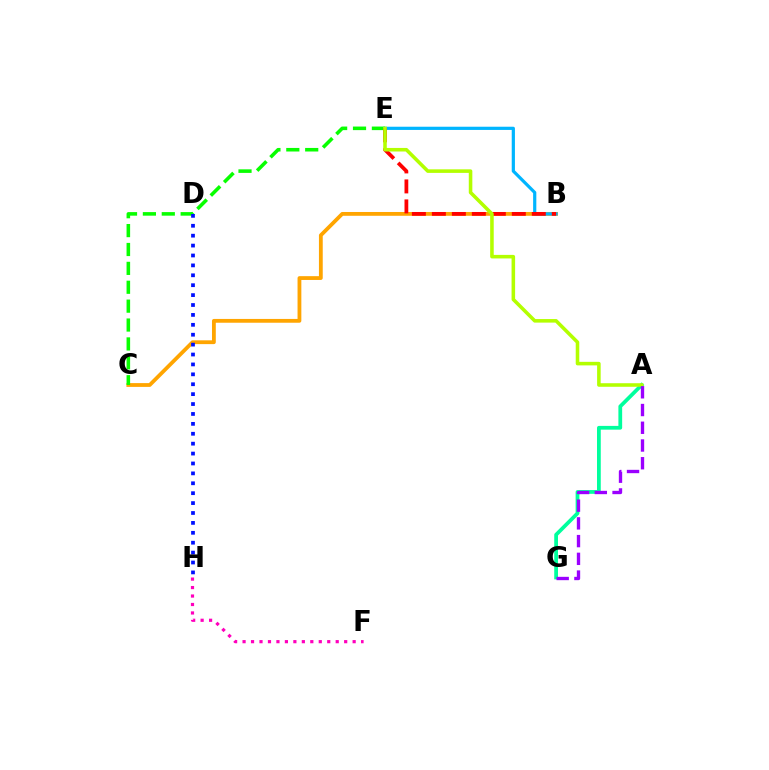{('B', 'C'): [{'color': '#ffa500', 'line_style': 'solid', 'thickness': 2.74}], ('C', 'E'): [{'color': '#08ff00', 'line_style': 'dashed', 'thickness': 2.57}], ('D', 'H'): [{'color': '#0010ff', 'line_style': 'dotted', 'thickness': 2.69}], ('B', 'E'): [{'color': '#00b5ff', 'line_style': 'solid', 'thickness': 2.31}, {'color': '#ff0000', 'line_style': 'dashed', 'thickness': 2.72}], ('A', 'G'): [{'color': '#00ff9d', 'line_style': 'solid', 'thickness': 2.71}, {'color': '#9b00ff', 'line_style': 'dashed', 'thickness': 2.41}], ('A', 'E'): [{'color': '#b3ff00', 'line_style': 'solid', 'thickness': 2.56}], ('F', 'H'): [{'color': '#ff00bd', 'line_style': 'dotted', 'thickness': 2.3}]}